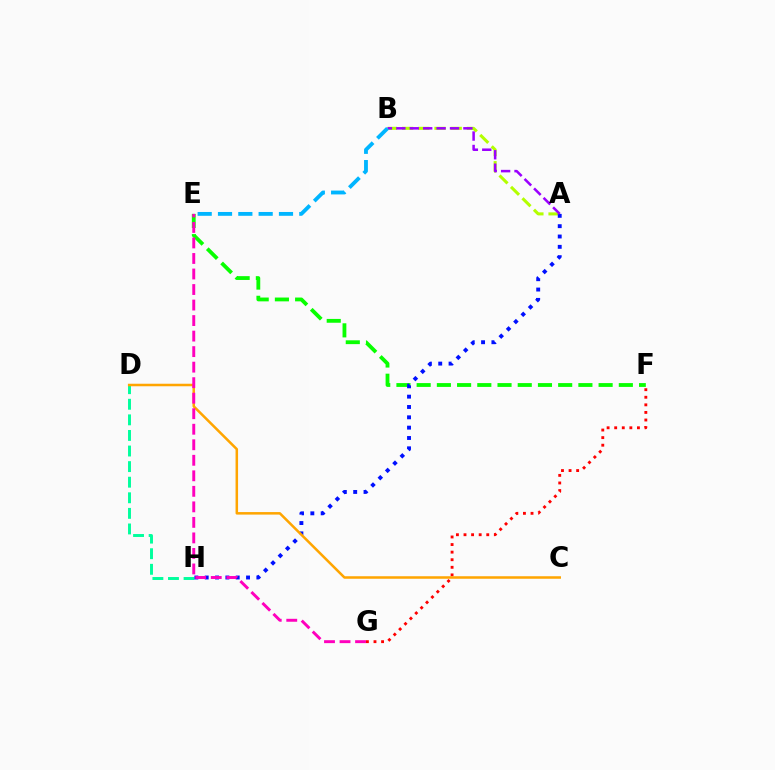{('F', 'G'): [{'color': '#ff0000', 'line_style': 'dotted', 'thickness': 2.06}], ('E', 'F'): [{'color': '#08ff00', 'line_style': 'dashed', 'thickness': 2.75}], ('A', 'B'): [{'color': '#b3ff00', 'line_style': 'dashed', 'thickness': 2.2}, {'color': '#9b00ff', 'line_style': 'dashed', 'thickness': 1.82}], ('D', 'H'): [{'color': '#00ff9d', 'line_style': 'dashed', 'thickness': 2.12}], ('A', 'H'): [{'color': '#0010ff', 'line_style': 'dotted', 'thickness': 2.81}], ('C', 'D'): [{'color': '#ffa500', 'line_style': 'solid', 'thickness': 1.82}], ('B', 'E'): [{'color': '#00b5ff', 'line_style': 'dashed', 'thickness': 2.76}], ('E', 'G'): [{'color': '#ff00bd', 'line_style': 'dashed', 'thickness': 2.11}]}